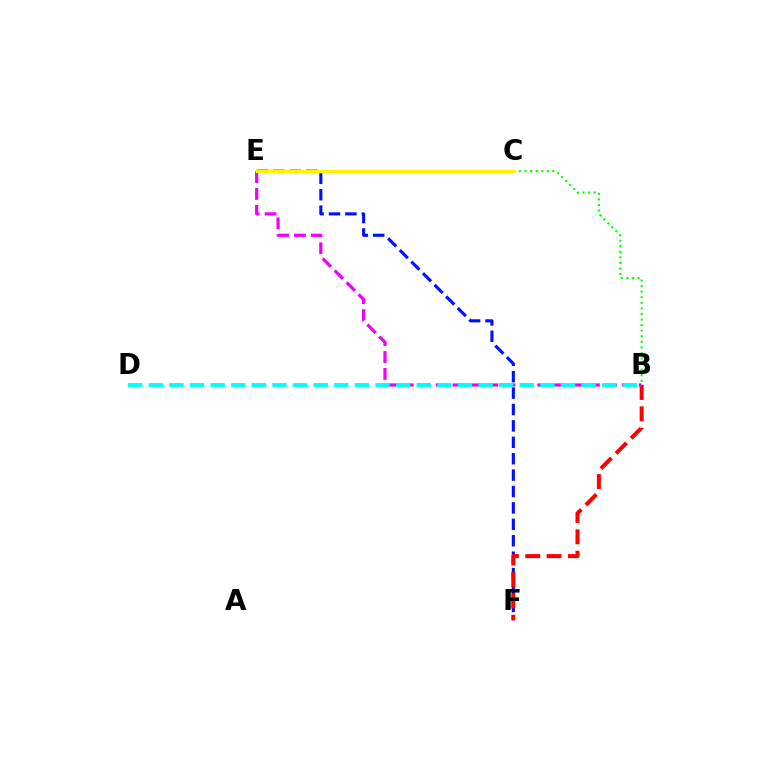{('E', 'F'): [{'color': '#0010ff', 'line_style': 'dashed', 'thickness': 2.23}], ('B', 'F'): [{'color': '#ff0000', 'line_style': 'dashed', 'thickness': 2.9}], ('B', 'E'): [{'color': '#ee00ff', 'line_style': 'dashed', 'thickness': 2.3}], ('B', 'D'): [{'color': '#00fff6', 'line_style': 'dashed', 'thickness': 2.8}], ('B', 'C'): [{'color': '#08ff00', 'line_style': 'dotted', 'thickness': 1.51}], ('C', 'E'): [{'color': '#fcf500', 'line_style': 'solid', 'thickness': 2.5}]}